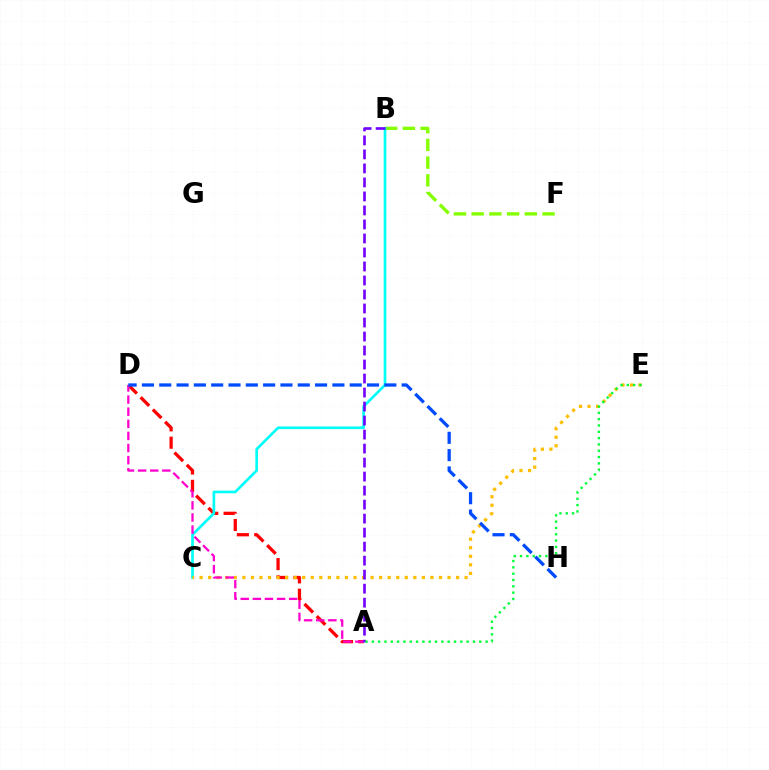{('B', 'F'): [{'color': '#84ff00', 'line_style': 'dashed', 'thickness': 2.41}], ('A', 'D'): [{'color': '#ff0000', 'line_style': 'dashed', 'thickness': 2.36}, {'color': '#ff00cf', 'line_style': 'dashed', 'thickness': 1.65}], ('B', 'C'): [{'color': '#00fff6', 'line_style': 'solid', 'thickness': 1.92}], ('C', 'E'): [{'color': '#ffbd00', 'line_style': 'dotted', 'thickness': 2.32}], ('D', 'H'): [{'color': '#004bff', 'line_style': 'dashed', 'thickness': 2.35}], ('A', 'B'): [{'color': '#7200ff', 'line_style': 'dashed', 'thickness': 1.9}], ('A', 'E'): [{'color': '#00ff39', 'line_style': 'dotted', 'thickness': 1.72}]}